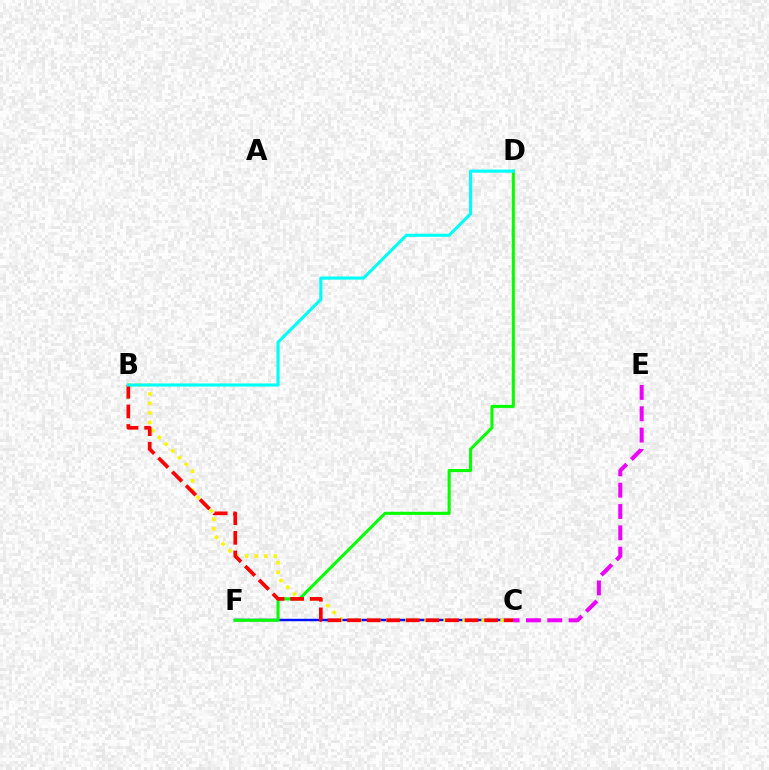{('C', 'F'): [{'color': '#0010ff', 'line_style': 'solid', 'thickness': 1.76}], ('B', 'C'): [{'color': '#fcf500', 'line_style': 'dotted', 'thickness': 2.58}, {'color': '#ff0000', 'line_style': 'dashed', 'thickness': 2.66}], ('D', 'F'): [{'color': '#08ff00', 'line_style': 'solid', 'thickness': 2.21}], ('B', 'D'): [{'color': '#00fff6', 'line_style': 'solid', 'thickness': 2.23}], ('C', 'E'): [{'color': '#ee00ff', 'line_style': 'dashed', 'thickness': 2.9}]}